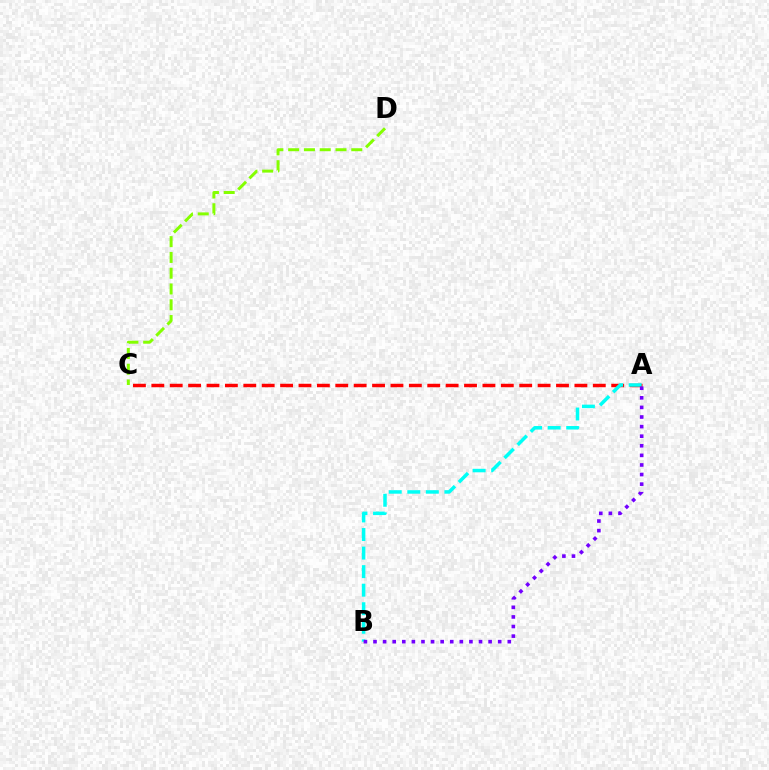{('C', 'D'): [{'color': '#84ff00', 'line_style': 'dashed', 'thickness': 2.14}], ('A', 'C'): [{'color': '#ff0000', 'line_style': 'dashed', 'thickness': 2.5}], ('A', 'B'): [{'color': '#00fff6', 'line_style': 'dashed', 'thickness': 2.52}, {'color': '#7200ff', 'line_style': 'dotted', 'thickness': 2.61}]}